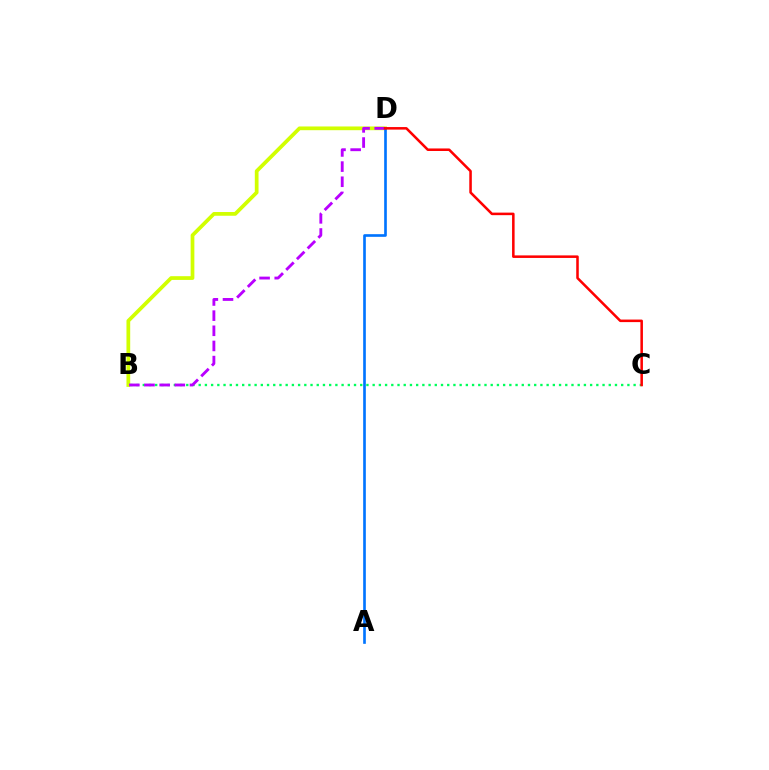{('B', 'C'): [{'color': '#00ff5c', 'line_style': 'dotted', 'thickness': 1.69}], ('B', 'D'): [{'color': '#d1ff00', 'line_style': 'solid', 'thickness': 2.69}, {'color': '#b900ff', 'line_style': 'dashed', 'thickness': 2.06}], ('A', 'D'): [{'color': '#0074ff', 'line_style': 'solid', 'thickness': 1.91}], ('C', 'D'): [{'color': '#ff0000', 'line_style': 'solid', 'thickness': 1.83}]}